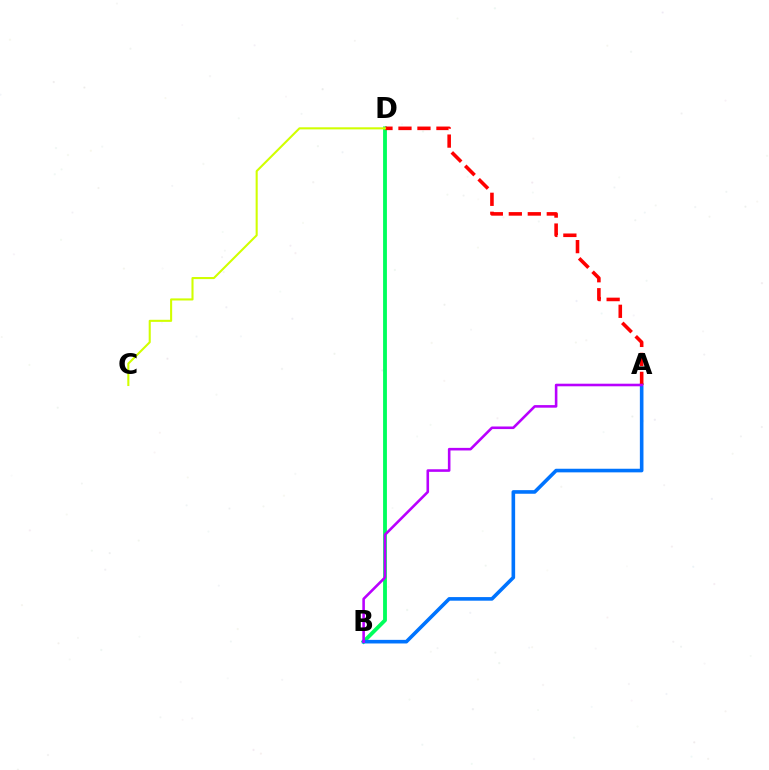{('B', 'D'): [{'color': '#00ff5c', 'line_style': 'solid', 'thickness': 2.75}], ('A', 'B'): [{'color': '#0074ff', 'line_style': 'solid', 'thickness': 2.6}, {'color': '#b900ff', 'line_style': 'solid', 'thickness': 1.86}], ('A', 'D'): [{'color': '#ff0000', 'line_style': 'dashed', 'thickness': 2.58}], ('C', 'D'): [{'color': '#d1ff00', 'line_style': 'solid', 'thickness': 1.5}]}